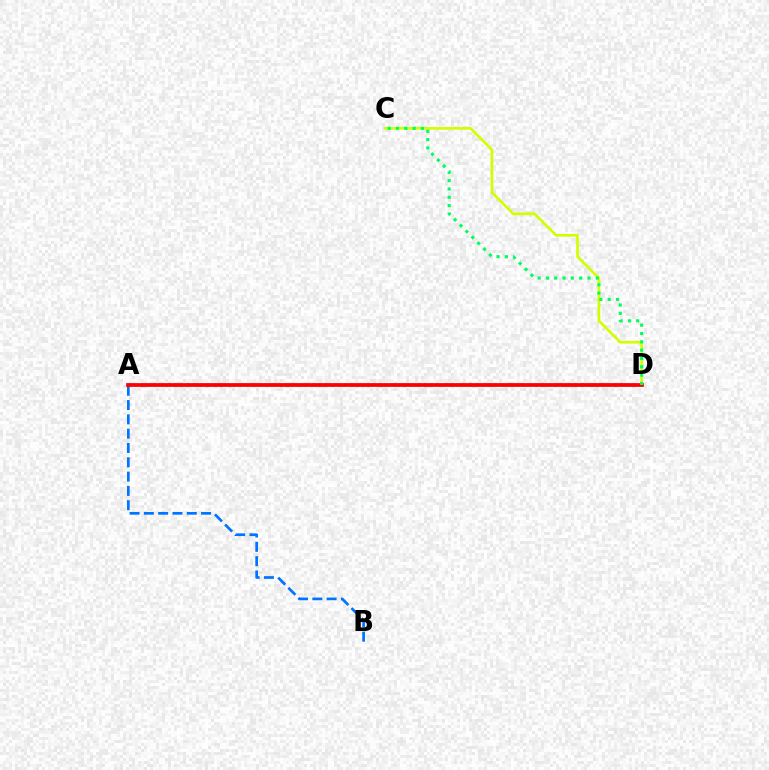{('C', 'D'): [{'color': '#d1ff00', 'line_style': 'solid', 'thickness': 1.93}, {'color': '#00ff5c', 'line_style': 'dotted', 'thickness': 2.26}], ('A', 'D'): [{'color': '#b900ff', 'line_style': 'dotted', 'thickness': 1.78}, {'color': '#ff0000', 'line_style': 'solid', 'thickness': 2.7}], ('A', 'B'): [{'color': '#0074ff', 'line_style': 'dashed', 'thickness': 1.94}]}